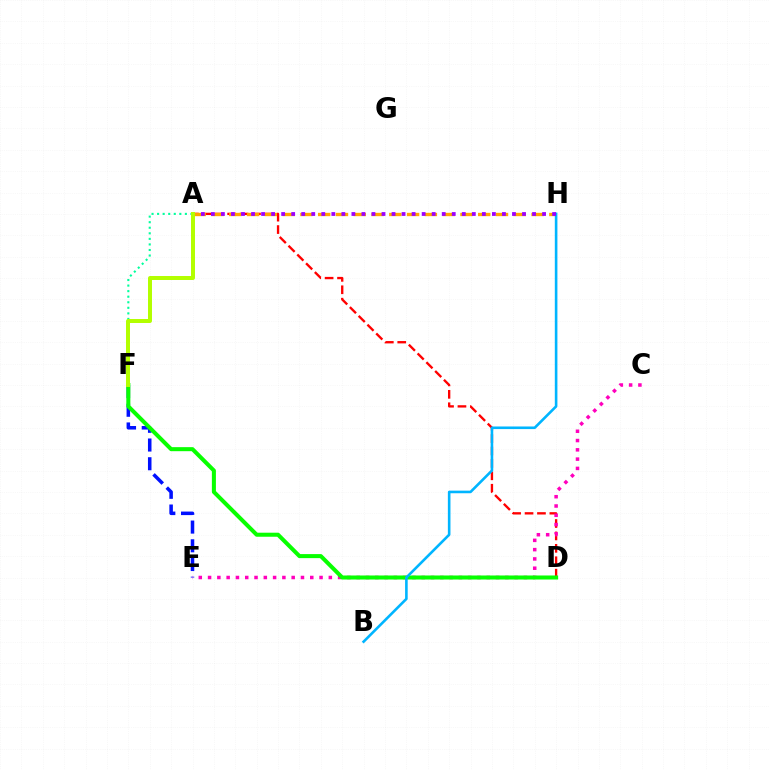{('A', 'F'): [{'color': '#00ff9d', 'line_style': 'dotted', 'thickness': 1.51}, {'color': '#b3ff00', 'line_style': 'solid', 'thickness': 2.86}], ('E', 'F'): [{'color': '#0010ff', 'line_style': 'dashed', 'thickness': 2.54}], ('A', 'D'): [{'color': '#ff0000', 'line_style': 'dashed', 'thickness': 1.69}], ('C', 'E'): [{'color': '#ff00bd', 'line_style': 'dotted', 'thickness': 2.52}], ('A', 'H'): [{'color': '#ffa500', 'line_style': 'dashed', 'thickness': 2.42}, {'color': '#9b00ff', 'line_style': 'dotted', 'thickness': 2.73}], ('D', 'F'): [{'color': '#08ff00', 'line_style': 'solid', 'thickness': 2.91}], ('B', 'H'): [{'color': '#00b5ff', 'line_style': 'solid', 'thickness': 1.87}]}